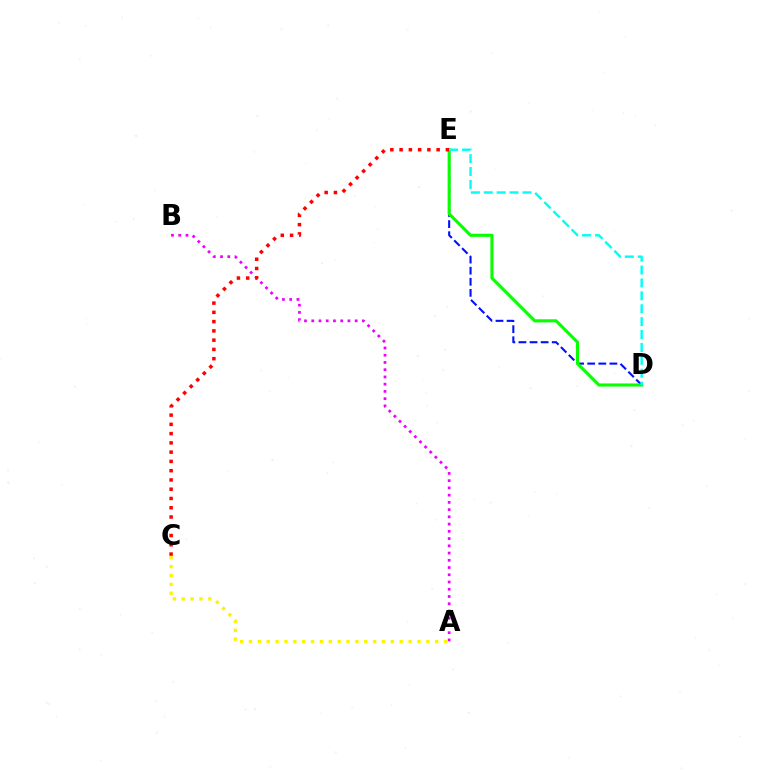{('D', 'E'): [{'color': '#0010ff', 'line_style': 'dashed', 'thickness': 1.51}, {'color': '#08ff00', 'line_style': 'solid', 'thickness': 2.24}, {'color': '#00fff6', 'line_style': 'dashed', 'thickness': 1.75}], ('A', 'B'): [{'color': '#ee00ff', 'line_style': 'dotted', 'thickness': 1.97}], ('C', 'E'): [{'color': '#ff0000', 'line_style': 'dotted', 'thickness': 2.52}], ('A', 'C'): [{'color': '#fcf500', 'line_style': 'dotted', 'thickness': 2.41}]}